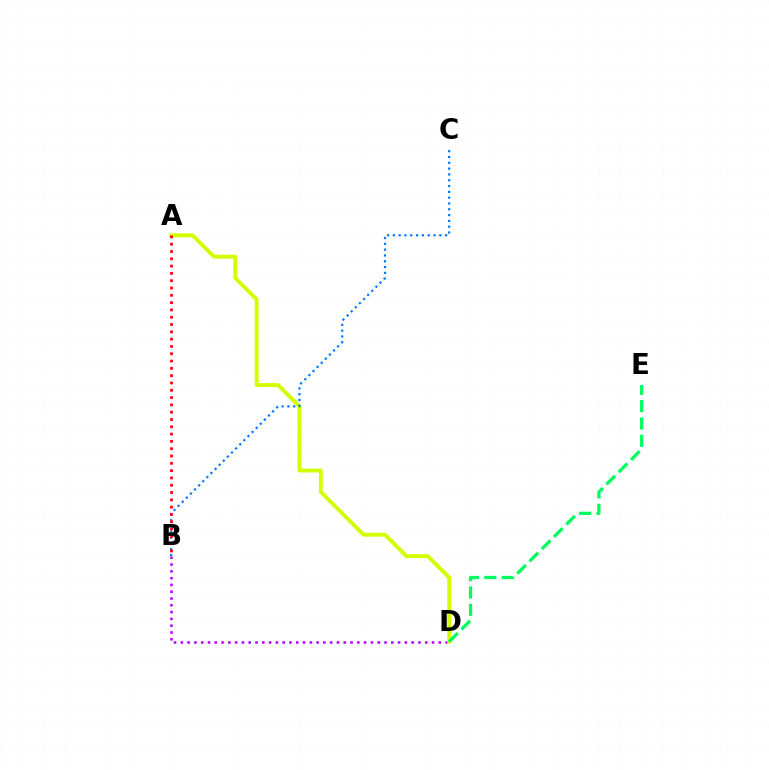{('B', 'D'): [{'color': '#b900ff', 'line_style': 'dotted', 'thickness': 1.84}], ('A', 'D'): [{'color': '#d1ff00', 'line_style': 'solid', 'thickness': 2.8}], ('B', 'C'): [{'color': '#0074ff', 'line_style': 'dotted', 'thickness': 1.58}], ('D', 'E'): [{'color': '#00ff5c', 'line_style': 'dashed', 'thickness': 2.36}], ('A', 'B'): [{'color': '#ff0000', 'line_style': 'dotted', 'thickness': 1.98}]}